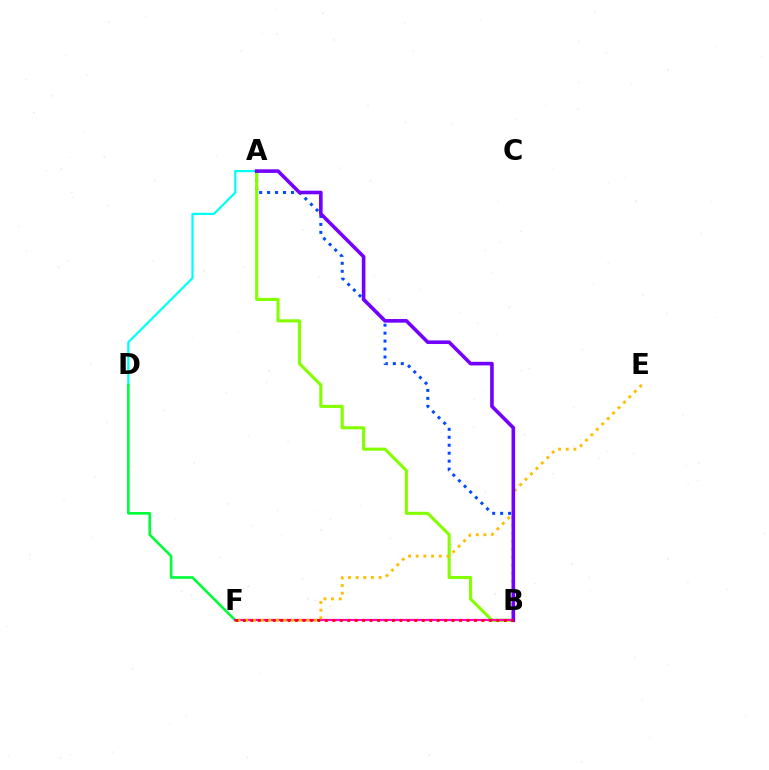{('A', 'B'): [{'color': '#004bff', 'line_style': 'dotted', 'thickness': 2.16}, {'color': '#84ff00', 'line_style': 'solid', 'thickness': 2.23}, {'color': '#7200ff', 'line_style': 'solid', 'thickness': 2.59}], ('A', 'D'): [{'color': '#00fff6', 'line_style': 'solid', 'thickness': 1.6}], ('D', 'F'): [{'color': '#00ff39', 'line_style': 'solid', 'thickness': 1.9}], ('B', 'F'): [{'color': '#ff00cf', 'line_style': 'solid', 'thickness': 1.59}, {'color': '#ff0000', 'line_style': 'dotted', 'thickness': 2.02}], ('E', 'F'): [{'color': '#ffbd00', 'line_style': 'dotted', 'thickness': 2.08}]}